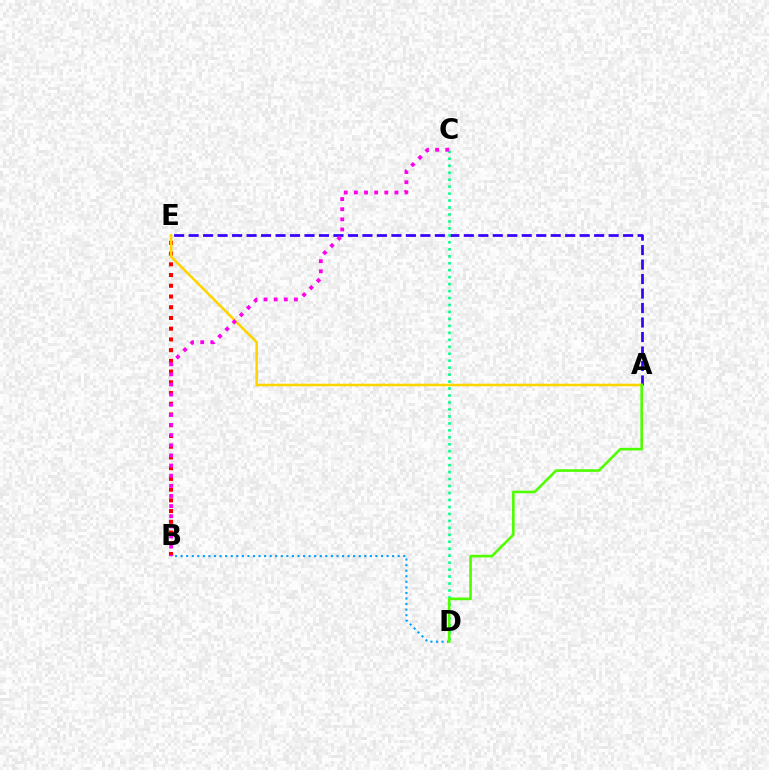{('B', 'D'): [{'color': '#009eff', 'line_style': 'dotted', 'thickness': 1.51}], ('A', 'E'): [{'color': '#3700ff', 'line_style': 'dashed', 'thickness': 1.97}, {'color': '#ffd500', 'line_style': 'solid', 'thickness': 1.84}], ('B', 'E'): [{'color': '#ff0000', 'line_style': 'dotted', 'thickness': 2.91}], ('C', 'D'): [{'color': '#00ff86', 'line_style': 'dotted', 'thickness': 1.89}], ('B', 'C'): [{'color': '#ff00ed', 'line_style': 'dotted', 'thickness': 2.75}], ('A', 'D'): [{'color': '#4fff00', 'line_style': 'solid', 'thickness': 1.89}]}